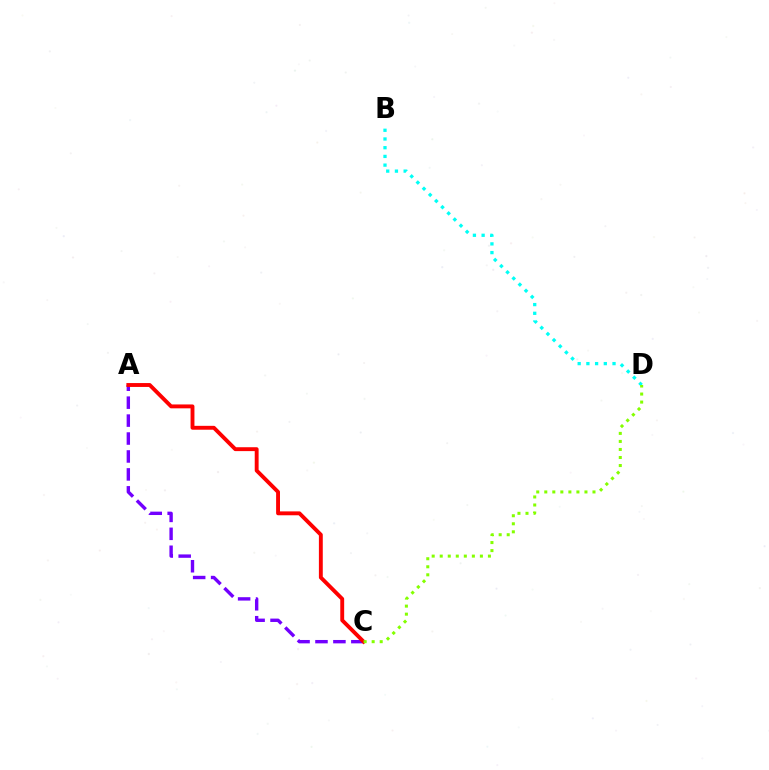{('B', 'D'): [{'color': '#00fff6', 'line_style': 'dotted', 'thickness': 2.37}], ('A', 'C'): [{'color': '#7200ff', 'line_style': 'dashed', 'thickness': 2.44}, {'color': '#ff0000', 'line_style': 'solid', 'thickness': 2.8}], ('C', 'D'): [{'color': '#84ff00', 'line_style': 'dotted', 'thickness': 2.18}]}